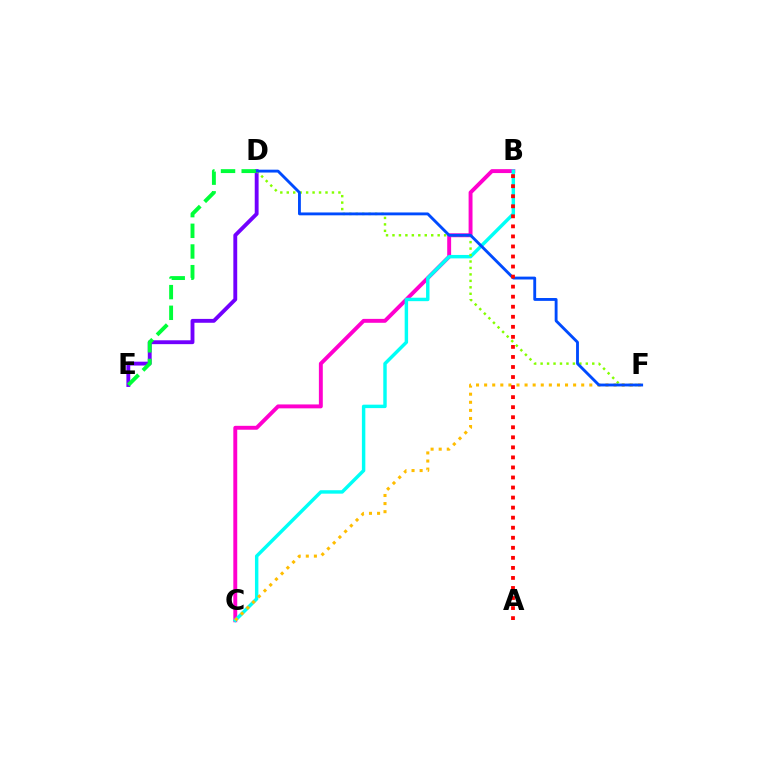{('B', 'C'): [{'color': '#ff00cf', 'line_style': 'solid', 'thickness': 2.81}, {'color': '#00fff6', 'line_style': 'solid', 'thickness': 2.48}], ('D', 'E'): [{'color': '#7200ff', 'line_style': 'solid', 'thickness': 2.78}, {'color': '#00ff39', 'line_style': 'dashed', 'thickness': 2.81}], ('D', 'F'): [{'color': '#84ff00', 'line_style': 'dotted', 'thickness': 1.75}, {'color': '#004bff', 'line_style': 'solid', 'thickness': 2.06}], ('C', 'F'): [{'color': '#ffbd00', 'line_style': 'dotted', 'thickness': 2.2}], ('A', 'B'): [{'color': '#ff0000', 'line_style': 'dotted', 'thickness': 2.73}]}